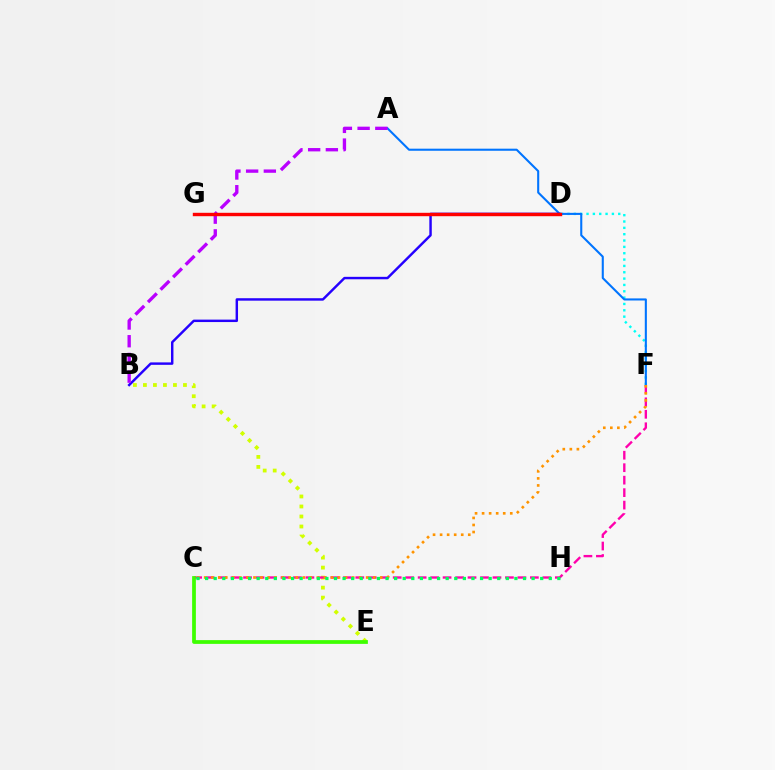{('D', 'F'): [{'color': '#00fff6', 'line_style': 'dotted', 'thickness': 1.72}], ('A', 'F'): [{'color': '#0074ff', 'line_style': 'solid', 'thickness': 1.5}], ('B', 'E'): [{'color': '#d1ff00', 'line_style': 'dotted', 'thickness': 2.72}], ('C', 'F'): [{'color': '#ff00ac', 'line_style': 'dashed', 'thickness': 1.69}, {'color': '#ff9400', 'line_style': 'dotted', 'thickness': 1.91}], ('B', 'D'): [{'color': '#2500ff', 'line_style': 'solid', 'thickness': 1.76}], ('C', 'E'): [{'color': '#3dff00', 'line_style': 'solid', 'thickness': 2.7}], ('A', 'B'): [{'color': '#b900ff', 'line_style': 'dashed', 'thickness': 2.41}], ('C', 'H'): [{'color': '#00ff5c', 'line_style': 'dotted', 'thickness': 2.33}], ('D', 'G'): [{'color': '#ff0000', 'line_style': 'solid', 'thickness': 2.45}]}